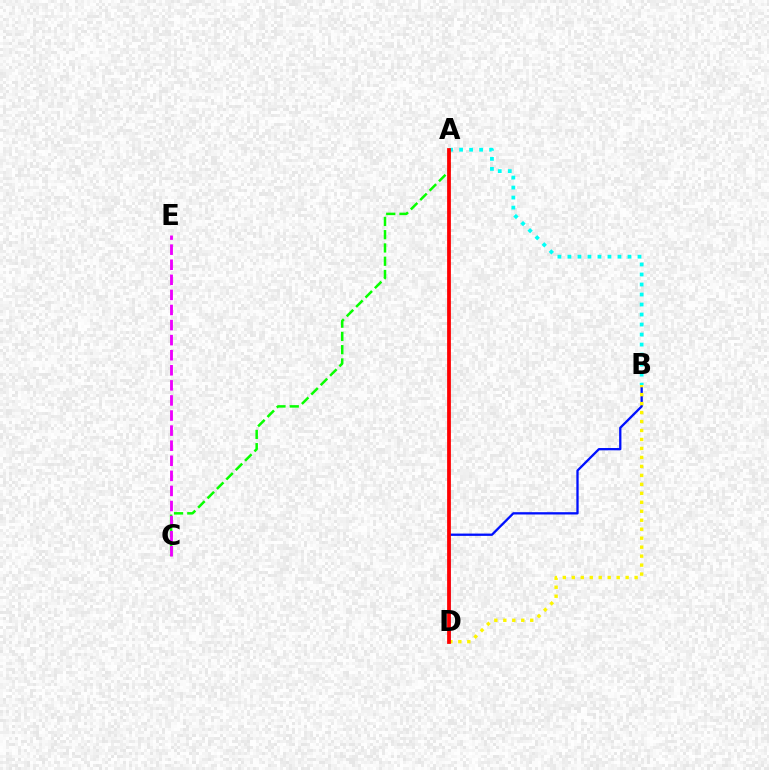{('B', 'D'): [{'color': '#0010ff', 'line_style': 'solid', 'thickness': 1.66}, {'color': '#fcf500', 'line_style': 'dotted', 'thickness': 2.44}], ('A', 'C'): [{'color': '#08ff00', 'line_style': 'dashed', 'thickness': 1.8}], ('A', 'B'): [{'color': '#00fff6', 'line_style': 'dotted', 'thickness': 2.72}], ('A', 'D'): [{'color': '#ff0000', 'line_style': 'solid', 'thickness': 2.72}], ('C', 'E'): [{'color': '#ee00ff', 'line_style': 'dashed', 'thickness': 2.05}]}